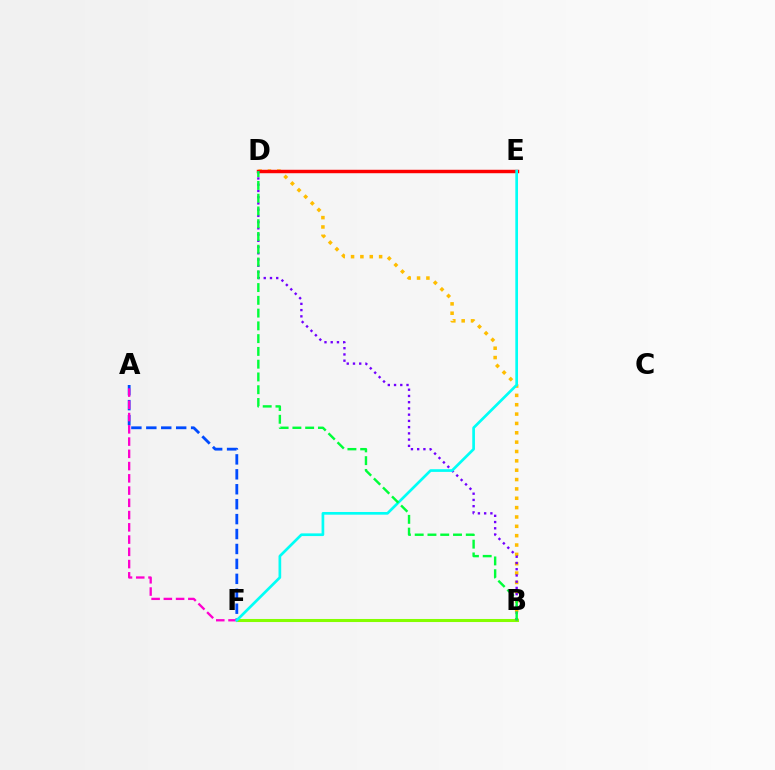{('B', 'D'): [{'color': '#ffbd00', 'line_style': 'dotted', 'thickness': 2.54}, {'color': '#7200ff', 'line_style': 'dotted', 'thickness': 1.69}, {'color': '#00ff39', 'line_style': 'dashed', 'thickness': 1.73}], ('B', 'F'): [{'color': '#84ff00', 'line_style': 'solid', 'thickness': 2.2}], ('D', 'E'): [{'color': '#ff0000', 'line_style': 'solid', 'thickness': 2.48}], ('A', 'F'): [{'color': '#004bff', 'line_style': 'dashed', 'thickness': 2.03}, {'color': '#ff00cf', 'line_style': 'dashed', 'thickness': 1.66}], ('E', 'F'): [{'color': '#00fff6', 'line_style': 'solid', 'thickness': 1.94}]}